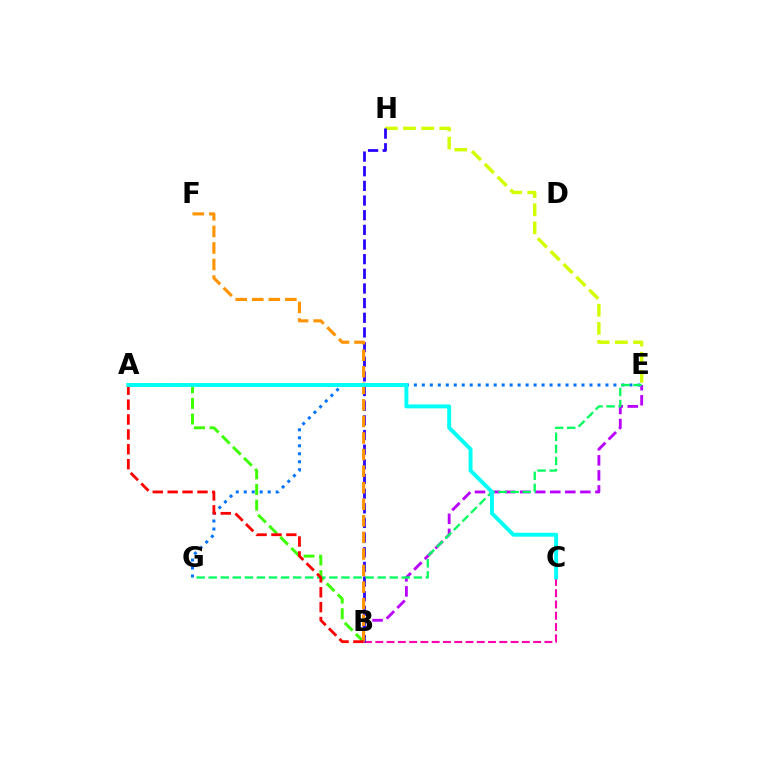{('B', 'C'): [{'color': '#ff00ac', 'line_style': 'dashed', 'thickness': 1.53}], ('E', 'H'): [{'color': '#d1ff00', 'line_style': 'dashed', 'thickness': 2.47}], ('E', 'G'): [{'color': '#0074ff', 'line_style': 'dotted', 'thickness': 2.17}, {'color': '#00ff5c', 'line_style': 'dashed', 'thickness': 1.64}], ('A', 'B'): [{'color': '#3dff00', 'line_style': 'dashed', 'thickness': 2.13}, {'color': '#ff0000', 'line_style': 'dashed', 'thickness': 2.02}], ('B', 'E'): [{'color': '#b900ff', 'line_style': 'dashed', 'thickness': 2.04}], ('B', 'H'): [{'color': '#2500ff', 'line_style': 'dashed', 'thickness': 1.99}], ('B', 'F'): [{'color': '#ff9400', 'line_style': 'dashed', 'thickness': 2.25}], ('A', 'C'): [{'color': '#00fff6', 'line_style': 'solid', 'thickness': 2.82}]}